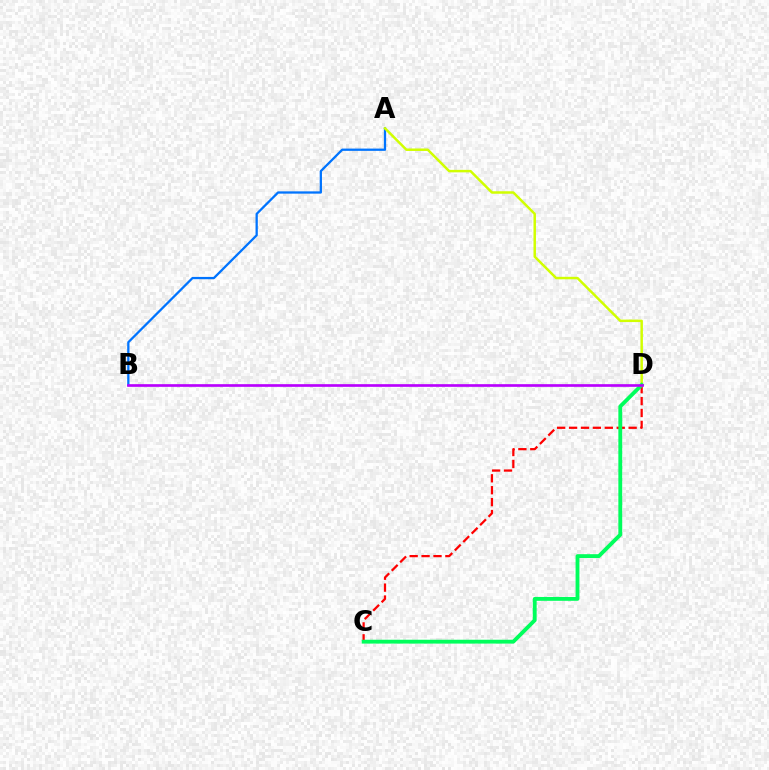{('A', 'B'): [{'color': '#0074ff', 'line_style': 'solid', 'thickness': 1.64}], ('C', 'D'): [{'color': '#ff0000', 'line_style': 'dashed', 'thickness': 1.62}, {'color': '#00ff5c', 'line_style': 'solid', 'thickness': 2.77}], ('A', 'D'): [{'color': '#d1ff00', 'line_style': 'solid', 'thickness': 1.79}], ('B', 'D'): [{'color': '#b900ff', 'line_style': 'solid', 'thickness': 1.92}]}